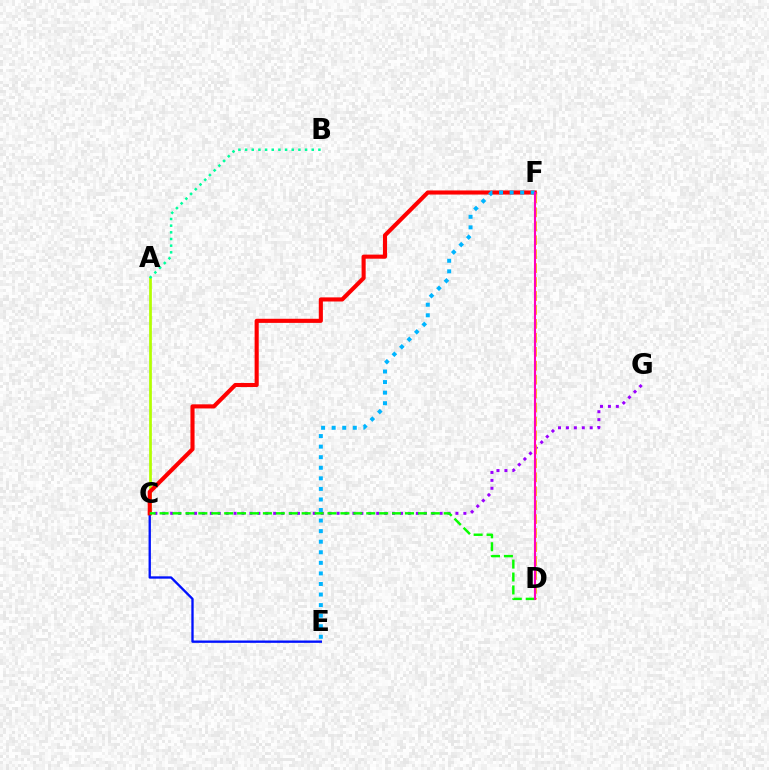{('C', 'G'): [{'color': '#9b00ff', 'line_style': 'dotted', 'thickness': 2.15}], ('A', 'C'): [{'color': '#b3ff00', 'line_style': 'solid', 'thickness': 1.97}], ('C', 'E'): [{'color': '#0010ff', 'line_style': 'solid', 'thickness': 1.68}], ('C', 'F'): [{'color': '#ff0000', 'line_style': 'solid', 'thickness': 2.95}], ('A', 'B'): [{'color': '#00ff9d', 'line_style': 'dotted', 'thickness': 1.81}], ('E', 'F'): [{'color': '#00b5ff', 'line_style': 'dotted', 'thickness': 2.87}], ('D', 'F'): [{'color': '#ffa500', 'line_style': 'dashed', 'thickness': 1.89}, {'color': '#ff00bd', 'line_style': 'solid', 'thickness': 1.52}], ('C', 'D'): [{'color': '#08ff00', 'line_style': 'dashed', 'thickness': 1.75}]}